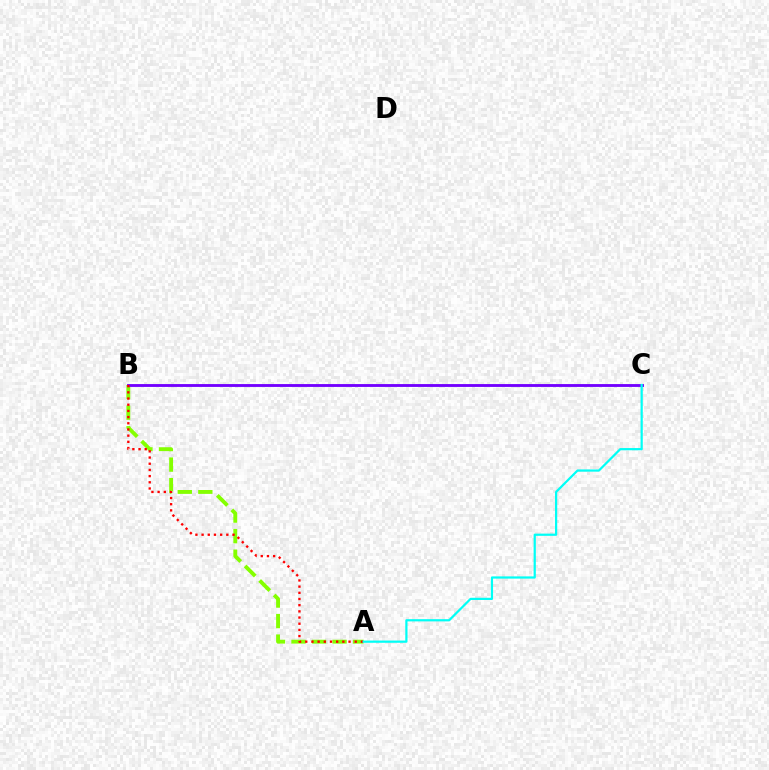{('A', 'B'): [{'color': '#84ff00', 'line_style': 'dashed', 'thickness': 2.79}, {'color': '#ff0000', 'line_style': 'dotted', 'thickness': 1.68}], ('B', 'C'): [{'color': '#7200ff', 'line_style': 'solid', 'thickness': 2.05}], ('A', 'C'): [{'color': '#00fff6', 'line_style': 'solid', 'thickness': 1.6}]}